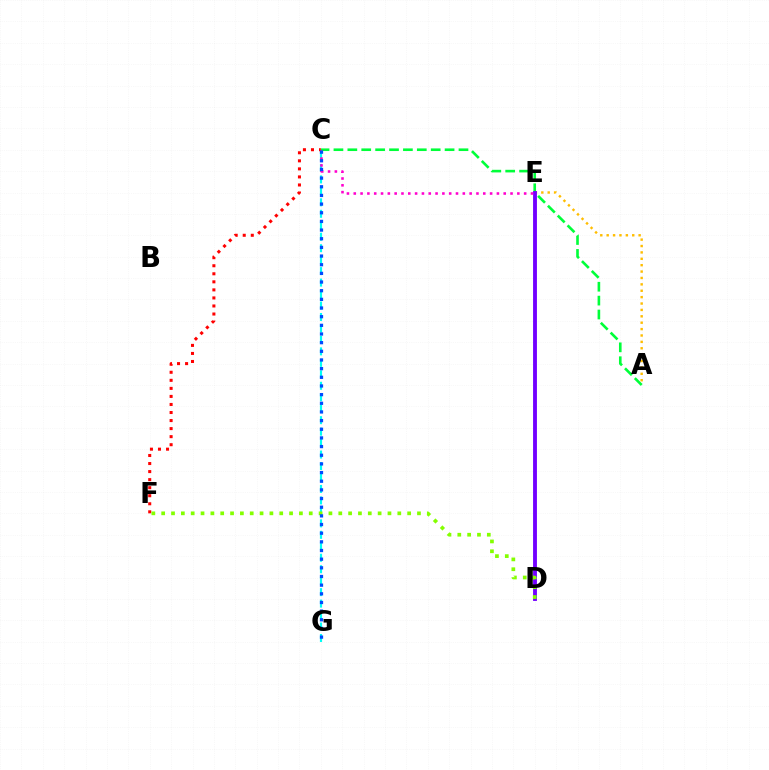{('C', 'G'): [{'color': '#00fff6', 'line_style': 'dashed', 'thickness': 1.56}, {'color': '#004bff', 'line_style': 'dotted', 'thickness': 2.35}], ('A', 'C'): [{'color': '#00ff39', 'line_style': 'dashed', 'thickness': 1.89}], ('A', 'E'): [{'color': '#ffbd00', 'line_style': 'dotted', 'thickness': 1.74}], ('C', 'F'): [{'color': '#ff0000', 'line_style': 'dotted', 'thickness': 2.19}], ('D', 'E'): [{'color': '#7200ff', 'line_style': 'solid', 'thickness': 2.78}], ('D', 'F'): [{'color': '#84ff00', 'line_style': 'dotted', 'thickness': 2.67}], ('C', 'E'): [{'color': '#ff00cf', 'line_style': 'dotted', 'thickness': 1.85}]}